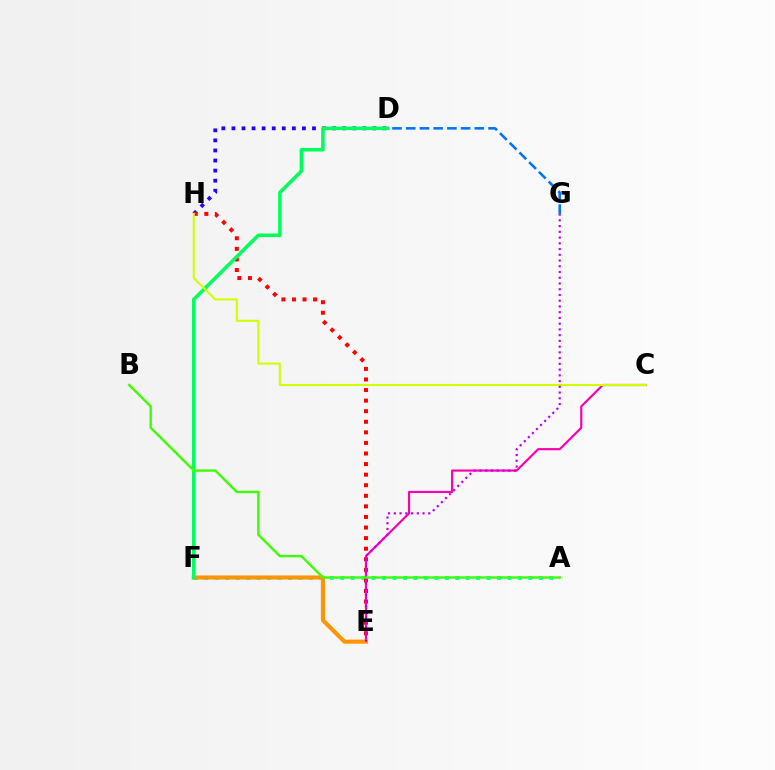{('A', 'F'): [{'color': '#00fff6', 'line_style': 'dotted', 'thickness': 2.84}], ('D', 'H'): [{'color': '#2500ff', 'line_style': 'dotted', 'thickness': 2.74}], ('E', 'H'): [{'color': '#ff0000', 'line_style': 'dotted', 'thickness': 2.87}], ('D', 'G'): [{'color': '#0074ff', 'line_style': 'dashed', 'thickness': 1.86}], ('C', 'E'): [{'color': '#ff00ac', 'line_style': 'solid', 'thickness': 1.57}], ('E', 'F'): [{'color': '#ff9400', 'line_style': 'solid', 'thickness': 2.94}], ('D', 'F'): [{'color': '#00ff5c', 'line_style': 'solid', 'thickness': 2.55}], ('C', 'H'): [{'color': '#d1ff00', 'line_style': 'solid', 'thickness': 1.5}], ('E', 'G'): [{'color': '#b900ff', 'line_style': 'dotted', 'thickness': 1.56}], ('A', 'B'): [{'color': '#3dff00', 'line_style': 'solid', 'thickness': 1.72}]}